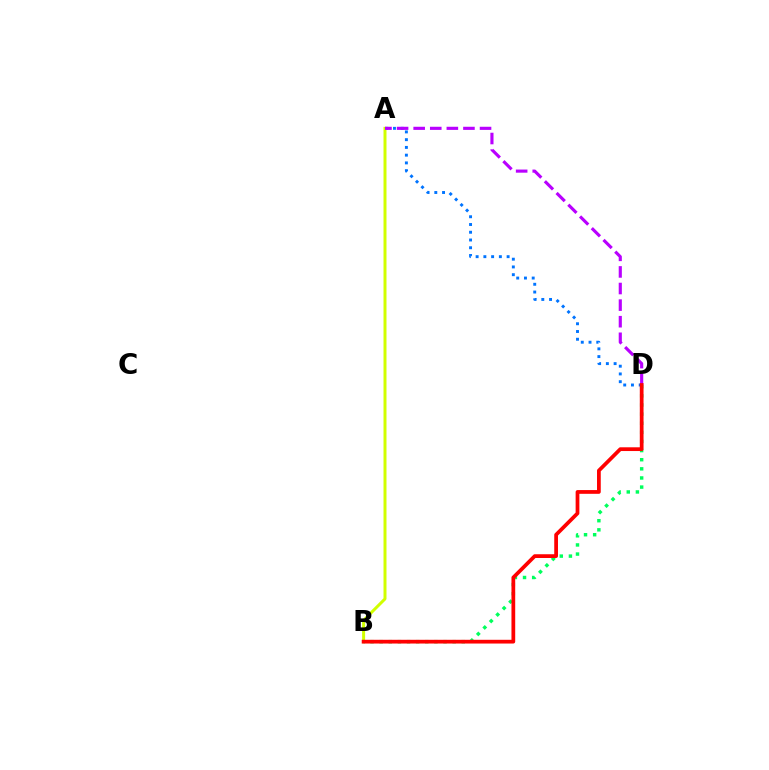{('B', 'D'): [{'color': '#00ff5c', 'line_style': 'dotted', 'thickness': 2.48}, {'color': '#ff0000', 'line_style': 'solid', 'thickness': 2.7}], ('A', 'D'): [{'color': '#0074ff', 'line_style': 'dotted', 'thickness': 2.1}, {'color': '#b900ff', 'line_style': 'dashed', 'thickness': 2.25}], ('A', 'B'): [{'color': '#d1ff00', 'line_style': 'solid', 'thickness': 2.15}]}